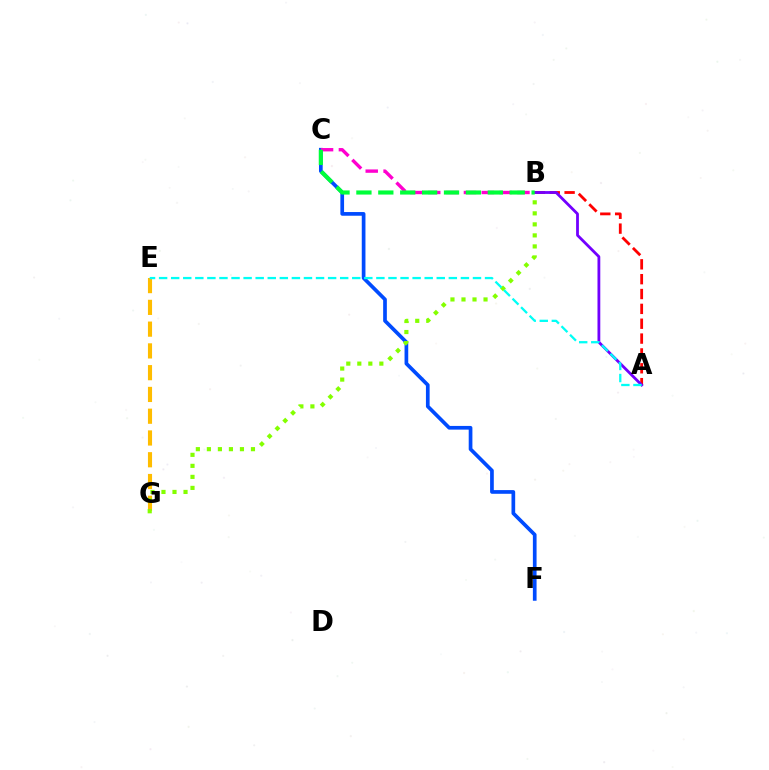{('A', 'B'): [{'color': '#ff0000', 'line_style': 'dashed', 'thickness': 2.02}, {'color': '#7200ff', 'line_style': 'solid', 'thickness': 2.02}], ('C', 'F'): [{'color': '#004bff', 'line_style': 'solid', 'thickness': 2.66}], ('E', 'G'): [{'color': '#ffbd00', 'line_style': 'dashed', 'thickness': 2.96}], ('B', 'G'): [{'color': '#84ff00', 'line_style': 'dotted', 'thickness': 2.99}], ('B', 'C'): [{'color': '#ff00cf', 'line_style': 'dashed', 'thickness': 2.42}, {'color': '#00ff39', 'line_style': 'dashed', 'thickness': 2.97}], ('A', 'E'): [{'color': '#00fff6', 'line_style': 'dashed', 'thickness': 1.64}]}